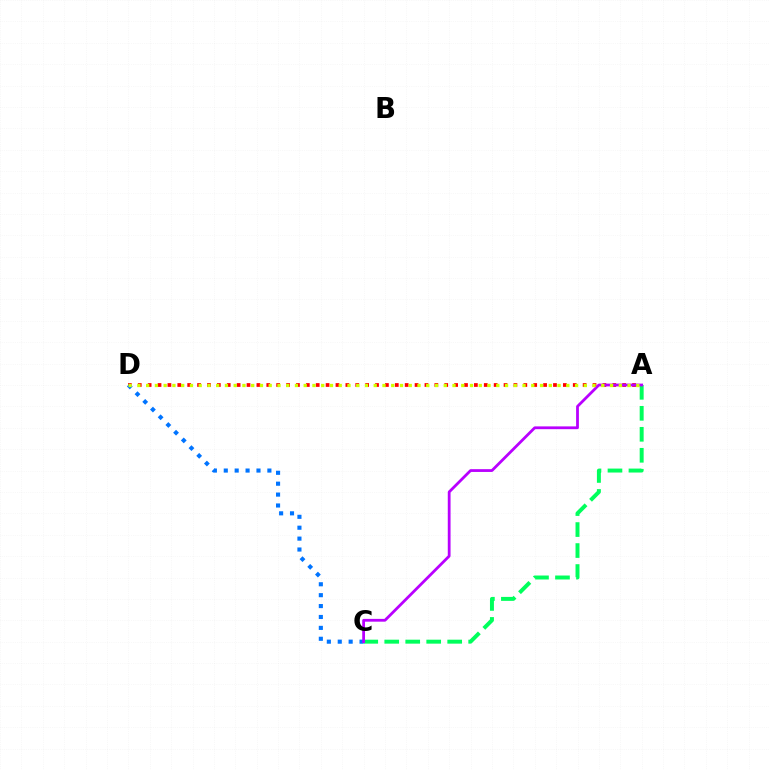{('A', 'D'): [{'color': '#ff0000', 'line_style': 'dotted', 'thickness': 2.69}, {'color': '#d1ff00', 'line_style': 'dotted', 'thickness': 2.38}], ('C', 'D'): [{'color': '#0074ff', 'line_style': 'dotted', 'thickness': 2.96}], ('A', 'C'): [{'color': '#00ff5c', 'line_style': 'dashed', 'thickness': 2.85}, {'color': '#b900ff', 'line_style': 'solid', 'thickness': 2.01}]}